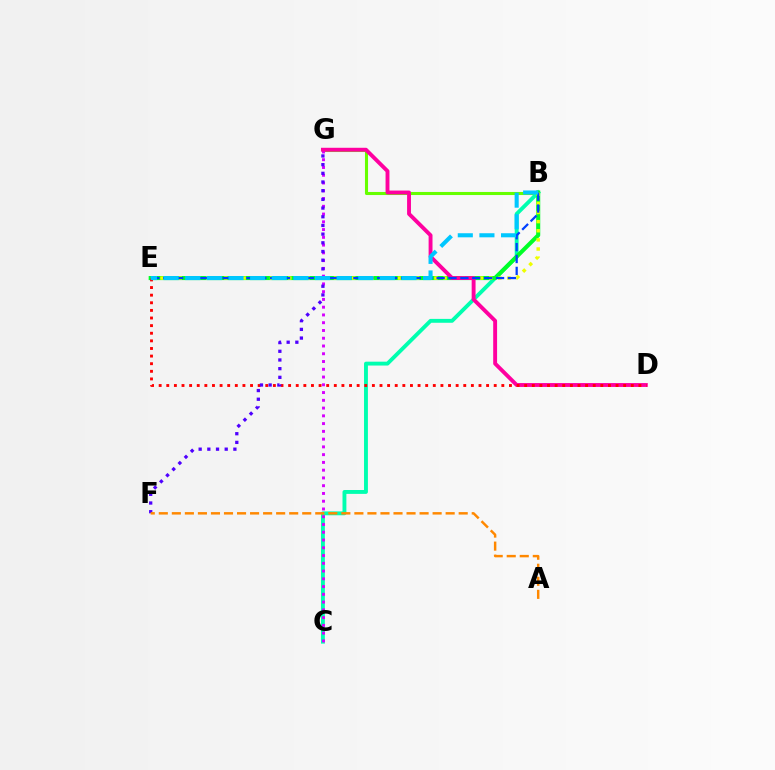{('B', 'G'): [{'color': '#66ff00', 'line_style': 'solid', 'thickness': 2.21}], ('B', 'C'): [{'color': '#00ffaf', 'line_style': 'solid', 'thickness': 2.79}], ('B', 'E'): [{'color': '#00ff27', 'line_style': 'solid', 'thickness': 2.93}, {'color': '#eeff00', 'line_style': 'dotted', 'thickness': 2.48}, {'color': '#003fff', 'line_style': 'dashed', 'thickness': 1.61}, {'color': '#00c7ff', 'line_style': 'dashed', 'thickness': 2.94}], ('C', 'G'): [{'color': '#d600ff', 'line_style': 'dotted', 'thickness': 2.11}], ('D', 'G'): [{'color': '#ff00a0', 'line_style': 'solid', 'thickness': 2.8}], ('D', 'E'): [{'color': '#ff0000', 'line_style': 'dotted', 'thickness': 2.07}], ('F', 'G'): [{'color': '#4f00ff', 'line_style': 'dotted', 'thickness': 2.36}], ('A', 'F'): [{'color': '#ff8800', 'line_style': 'dashed', 'thickness': 1.77}]}